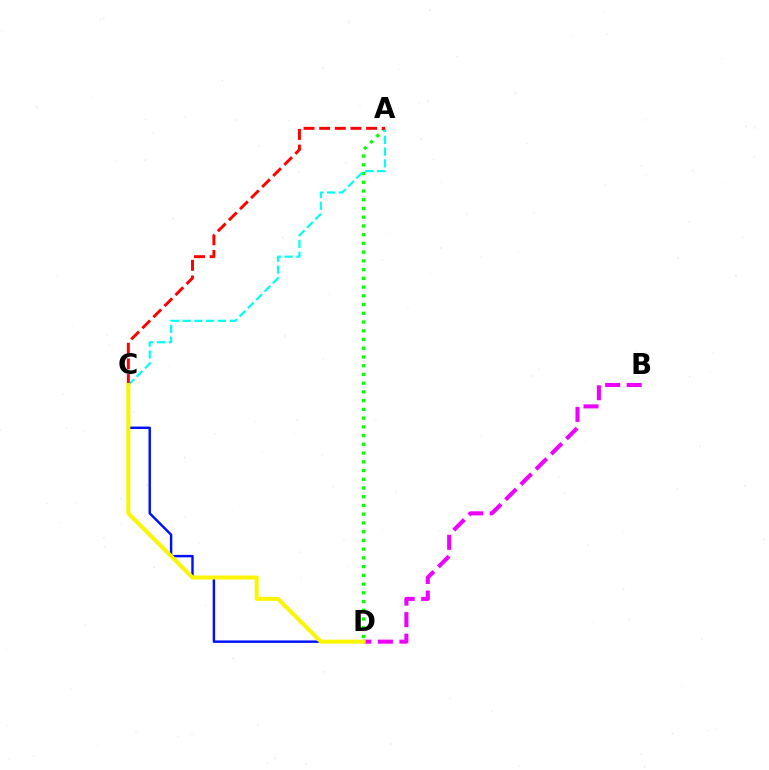{('C', 'D'): [{'color': '#0010ff', 'line_style': 'solid', 'thickness': 1.76}, {'color': '#fcf500', 'line_style': 'solid', 'thickness': 2.88}], ('B', 'D'): [{'color': '#ee00ff', 'line_style': 'dashed', 'thickness': 2.92}], ('A', 'D'): [{'color': '#08ff00', 'line_style': 'dotted', 'thickness': 2.37}], ('A', 'C'): [{'color': '#00fff6', 'line_style': 'dashed', 'thickness': 1.6}, {'color': '#ff0000', 'line_style': 'dashed', 'thickness': 2.13}]}